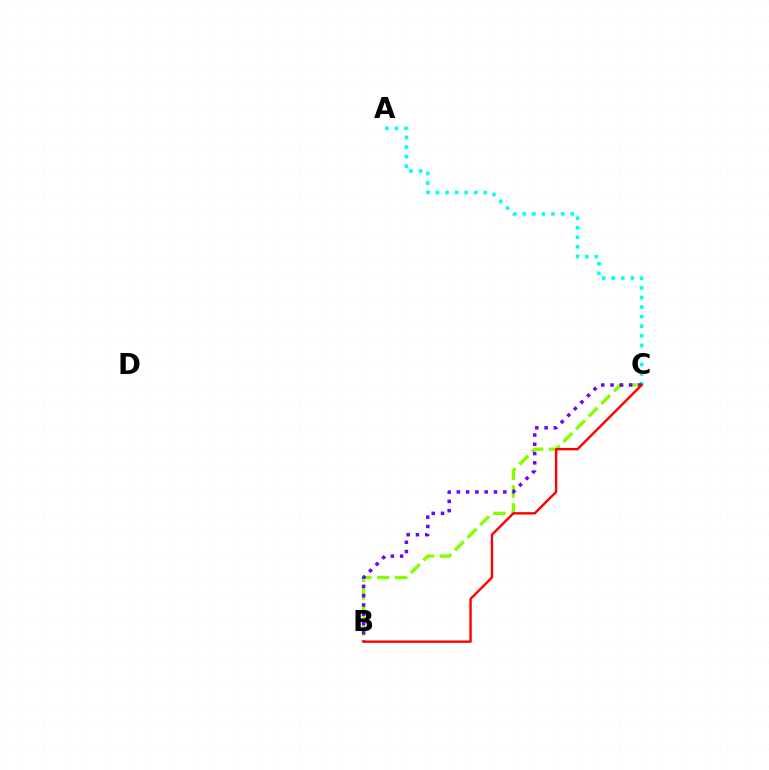{('B', 'C'): [{'color': '#84ff00', 'line_style': 'dashed', 'thickness': 2.42}, {'color': '#7200ff', 'line_style': 'dotted', 'thickness': 2.53}, {'color': '#ff0000', 'line_style': 'solid', 'thickness': 1.72}], ('A', 'C'): [{'color': '#00fff6', 'line_style': 'dotted', 'thickness': 2.6}]}